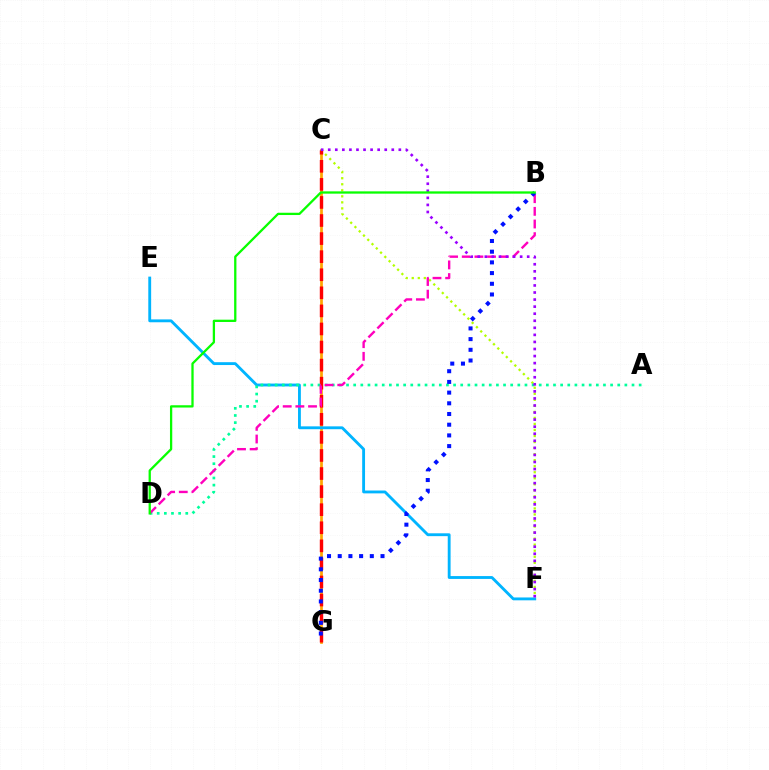{('C', 'G'): [{'color': '#ffa500', 'line_style': 'solid', 'thickness': 1.96}, {'color': '#ff0000', 'line_style': 'dashed', 'thickness': 2.46}], ('C', 'F'): [{'color': '#b3ff00', 'line_style': 'dotted', 'thickness': 1.64}, {'color': '#9b00ff', 'line_style': 'dotted', 'thickness': 1.92}], ('E', 'F'): [{'color': '#00b5ff', 'line_style': 'solid', 'thickness': 2.05}], ('A', 'D'): [{'color': '#00ff9d', 'line_style': 'dotted', 'thickness': 1.94}], ('B', 'D'): [{'color': '#ff00bd', 'line_style': 'dashed', 'thickness': 1.72}, {'color': '#08ff00', 'line_style': 'solid', 'thickness': 1.65}], ('B', 'G'): [{'color': '#0010ff', 'line_style': 'dotted', 'thickness': 2.91}]}